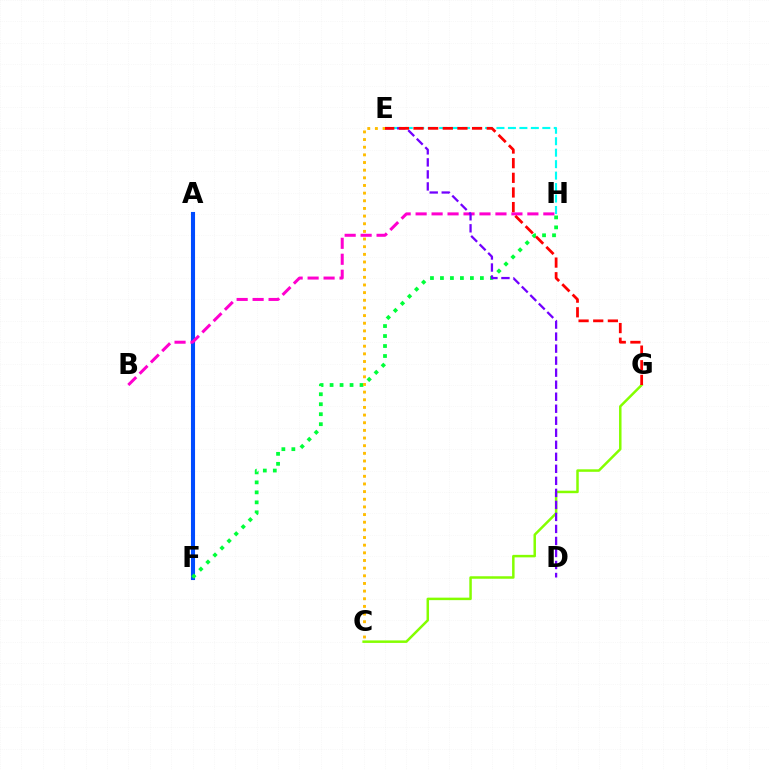{('A', 'F'): [{'color': '#004bff', 'line_style': 'solid', 'thickness': 2.94}], ('E', 'H'): [{'color': '#00fff6', 'line_style': 'dashed', 'thickness': 1.56}], ('B', 'H'): [{'color': '#ff00cf', 'line_style': 'dashed', 'thickness': 2.17}], ('C', 'G'): [{'color': '#84ff00', 'line_style': 'solid', 'thickness': 1.8}], ('F', 'H'): [{'color': '#00ff39', 'line_style': 'dotted', 'thickness': 2.71}], ('D', 'E'): [{'color': '#7200ff', 'line_style': 'dashed', 'thickness': 1.63}], ('C', 'E'): [{'color': '#ffbd00', 'line_style': 'dotted', 'thickness': 2.08}], ('E', 'G'): [{'color': '#ff0000', 'line_style': 'dashed', 'thickness': 1.99}]}